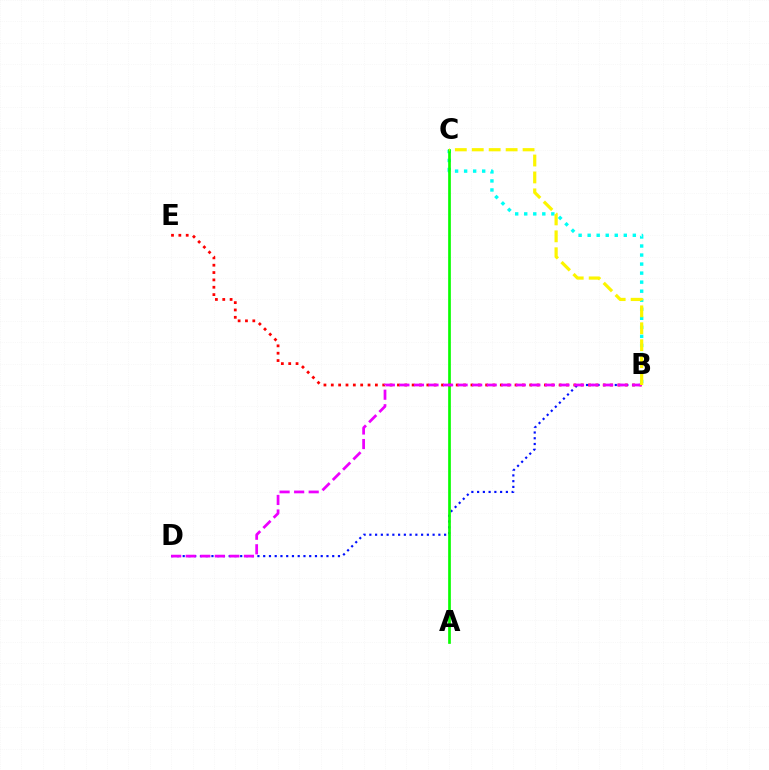{('B', 'D'): [{'color': '#0010ff', 'line_style': 'dotted', 'thickness': 1.56}, {'color': '#ee00ff', 'line_style': 'dashed', 'thickness': 1.98}], ('B', 'C'): [{'color': '#00fff6', 'line_style': 'dotted', 'thickness': 2.45}, {'color': '#fcf500', 'line_style': 'dashed', 'thickness': 2.3}], ('A', 'C'): [{'color': '#08ff00', 'line_style': 'solid', 'thickness': 1.94}], ('B', 'E'): [{'color': '#ff0000', 'line_style': 'dotted', 'thickness': 2.0}]}